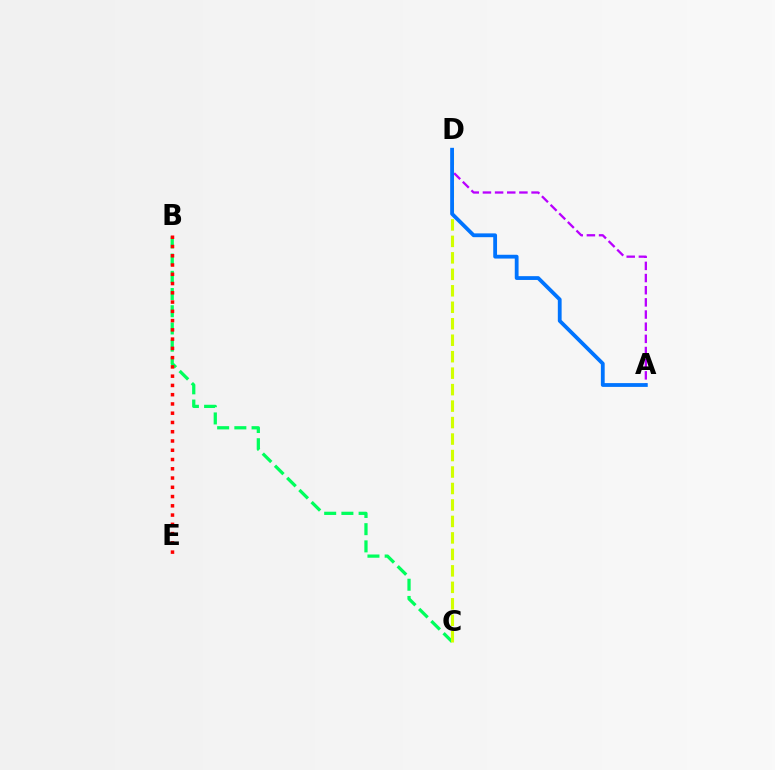{('B', 'C'): [{'color': '#00ff5c', 'line_style': 'dashed', 'thickness': 2.34}], ('B', 'E'): [{'color': '#ff0000', 'line_style': 'dotted', 'thickness': 2.52}], ('C', 'D'): [{'color': '#d1ff00', 'line_style': 'dashed', 'thickness': 2.24}], ('A', 'D'): [{'color': '#b900ff', 'line_style': 'dashed', 'thickness': 1.65}, {'color': '#0074ff', 'line_style': 'solid', 'thickness': 2.74}]}